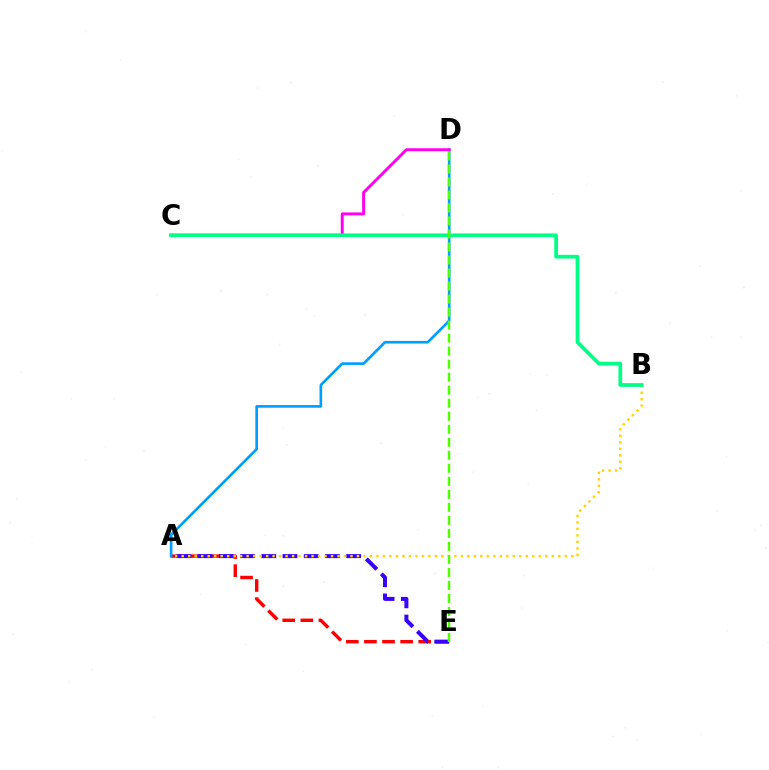{('A', 'E'): [{'color': '#ff0000', 'line_style': 'dashed', 'thickness': 2.46}, {'color': '#3700ff', 'line_style': 'dashed', 'thickness': 2.88}], ('A', 'D'): [{'color': '#009eff', 'line_style': 'solid', 'thickness': 1.91}], ('A', 'B'): [{'color': '#ffd500', 'line_style': 'dotted', 'thickness': 1.76}], ('C', 'D'): [{'color': '#ff00ed', 'line_style': 'solid', 'thickness': 2.12}], ('B', 'C'): [{'color': '#00ff86', 'line_style': 'solid', 'thickness': 2.68}], ('D', 'E'): [{'color': '#4fff00', 'line_style': 'dashed', 'thickness': 1.77}]}